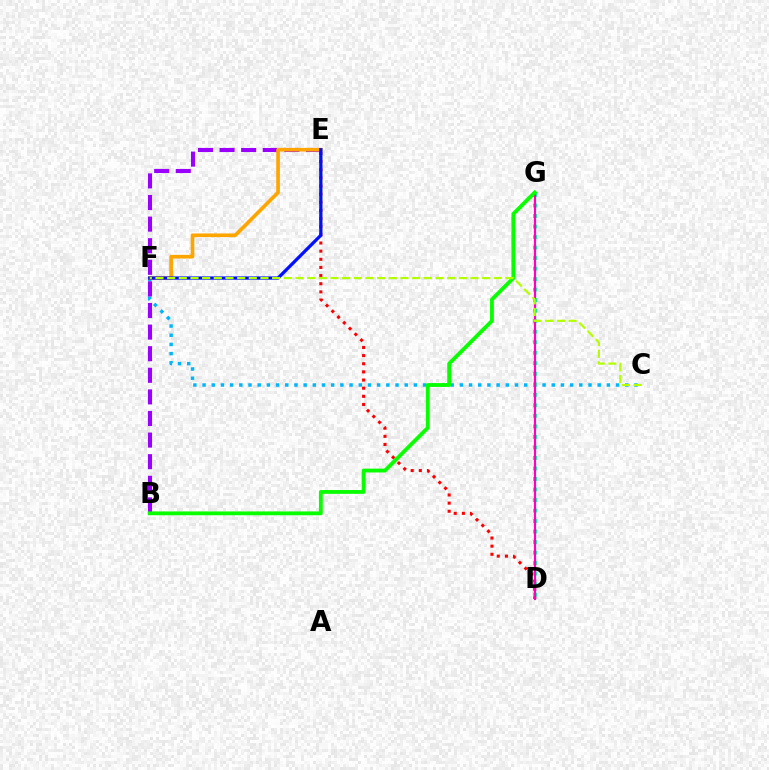{('C', 'F'): [{'color': '#00b5ff', 'line_style': 'dotted', 'thickness': 2.5}, {'color': '#b3ff00', 'line_style': 'dashed', 'thickness': 1.58}], ('B', 'E'): [{'color': '#9b00ff', 'line_style': 'dashed', 'thickness': 2.93}], ('D', 'E'): [{'color': '#ff0000', 'line_style': 'dotted', 'thickness': 2.21}], ('D', 'G'): [{'color': '#00ff9d', 'line_style': 'dotted', 'thickness': 2.86}, {'color': '#ff00bd', 'line_style': 'solid', 'thickness': 1.57}], ('E', 'F'): [{'color': '#ffa500', 'line_style': 'solid', 'thickness': 2.63}, {'color': '#0010ff', 'line_style': 'solid', 'thickness': 2.35}], ('B', 'G'): [{'color': '#08ff00', 'line_style': 'solid', 'thickness': 2.75}]}